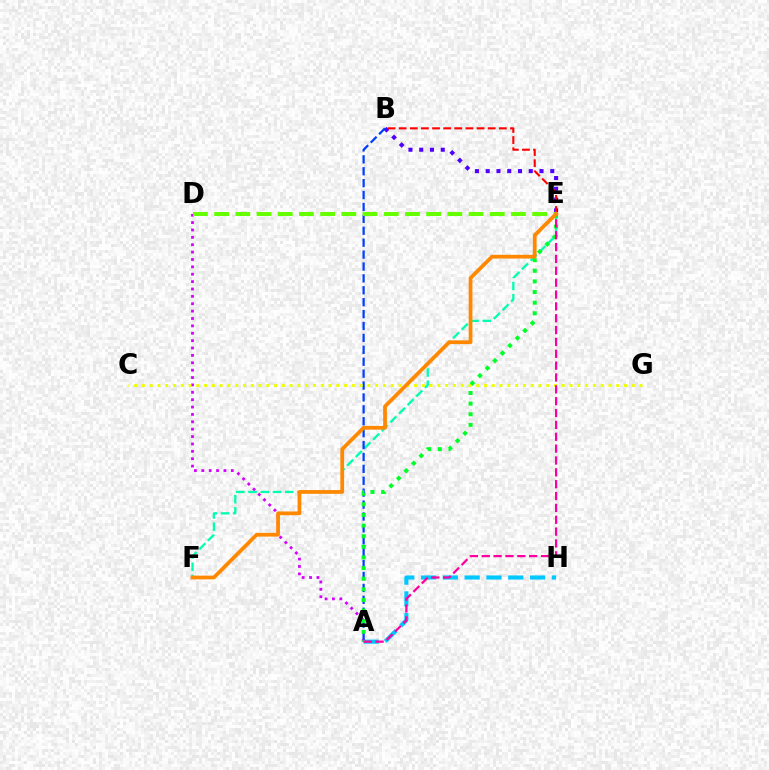{('A', 'D'): [{'color': '#d600ff', 'line_style': 'dotted', 'thickness': 2.0}], ('A', 'H'): [{'color': '#00c7ff', 'line_style': 'dashed', 'thickness': 2.96}], ('B', 'E'): [{'color': '#4f00ff', 'line_style': 'dotted', 'thickness': 2.92}, {'color': '#ff0000', 'line_style': 'dashed', 'thickness': 1.51}], ('E', 'F'): [{'color': '#00ffaf', 'line_style': 'dashed', 'thickness': 1.66}, {'color': '#ff8800', 'line_style': 'solid', 'thickness': 2.7}], ('A', 'B'): [{'color': '#003fff', 'line_style': 'dashed', 'thickness': 1.62}], ('D', 'E'): [{'color': '#66ff00', 'line_style': 'dashed', 'thickness': 2.88}], ('C', 'G'): [{'color': '#eeff00', 'line_style': 'dotted', 'thickness': 2.11}], ('A', 'E'): [{'color': '#00ff27', 'line_style': 'dotted', 'thickness': 2.89}, {'color': '#ff00a0', 'line_style': 'dashed', 'thickness': 1.61}]}